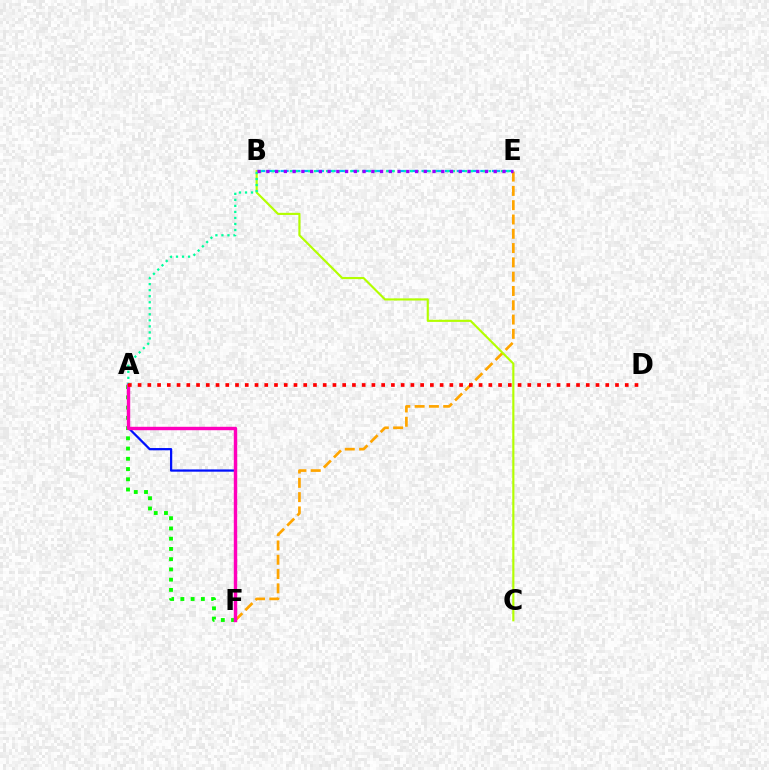{('B', 'E'): [{'color': '#00b5ff', 'line_style': 'dashed', 'thickness': 1.6}, {'color': '#9b00ff', 'line_style': 'dotted', 'thickness': 2.38}], ('E', 'F'): [{'color': '#ffa500', 'line_style': 'dashed', 'thickness': 1.94}], ('B', 'C'): [{'color': '#b3ff00', 'line_style': 'solid', 'thickness': 1.55}], ('A', 'F'): [{'color': '#08ff00', 'line_style': 'dotted', 'thickness': 2.78}, {'color': '#0010ff', 'line_style': 'solid', 'thickness': 1.62}, {'color': '#ff00bd', 'line_style': 'solid', 'thickness': 2.46}], ('A', 'E'): [{'color': '#00ff9d', 'line_style': 'dotted', 'thickness': 1.64}], ('A', 'D'): [{'color': '#ff0000', 'line_style': 'dotted', 'thickness': 2.65}]}